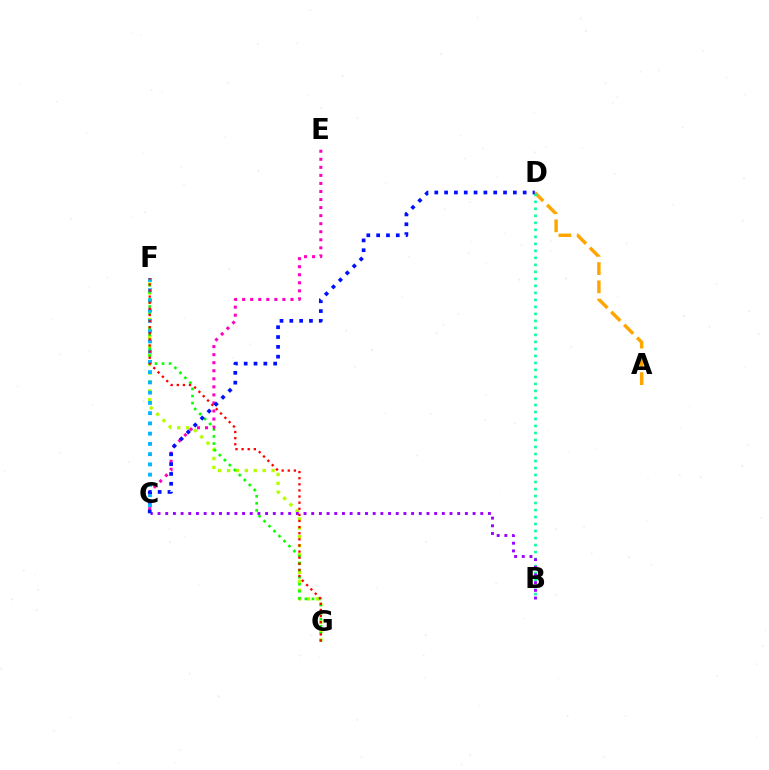{('A', 'D'): [{'color': '#ffa500', 'line_style': 'dashed', 'thickness': 2.48}], ('F', 'G'): [{'color': '#b3ff00', 'line_style': 'dotted', 'thickness': 2.42}, {'color': '#08ff00', 'line_style': 'dotted', 'thickness': 1.91}, {'color': '#ff0000', 'line_style': 'dotted', 'thickness': 1.66}], ('B', 'D'): [{'color': '#00ff9d', 'line_style': 'dotted', 'thickness': 1.9}], ('C', 'F'): [{'color': '#00b5ff', 'line_style': 'dotted', 'thickness': 2.78}], ('C', 'E'): [{'color': '#ff00bd', 'line_style': 'dotted', 'thickness': 2.19}], ('B', 'C'): [{'color': '#9b00ff', 'line_style': 'dotted', 'thickness': 2.09}], ('C', 'D'): [{'color': '#0010ff', 'line_style': 'dotted', 'thickness': 2.67}]}